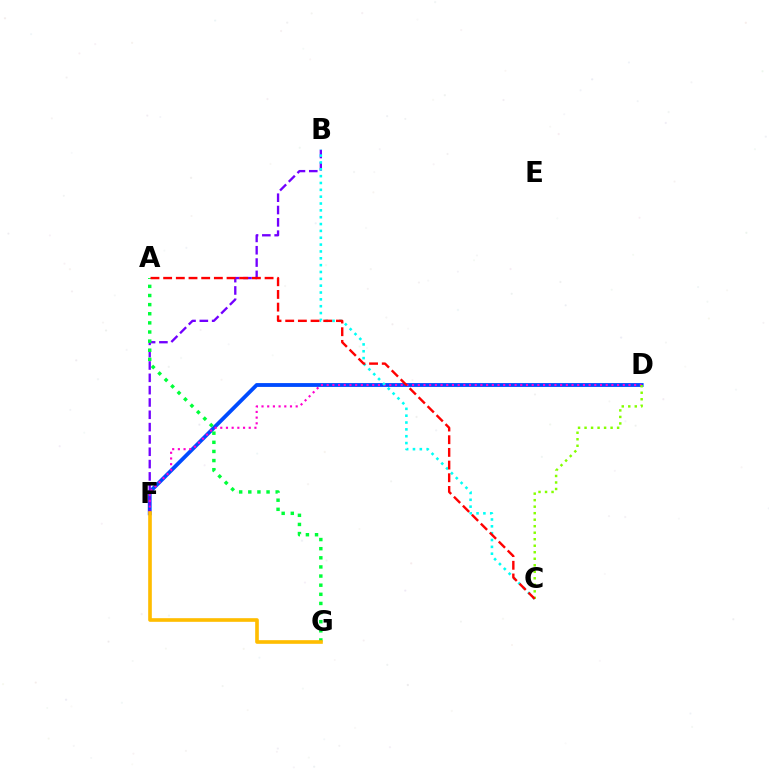{('D', 'F'): [{'color': '#004bff', 'line_style': 'solid', 'thickness': 2.76}, {'color': '#ff00cf', 'line_style': 'dotted', 'thickness': 1.55}], ('B', 'F'): [{'color': '#7200ff', 'line_style': 'dashed', 'thickness': 1.67}], ('B', 'C'): [{'color': '#00fff6', 'line_style': 'dotted', 'thickness': 1.86}], ('A', 'G'): [{'color': '#00ff39', 'line_style': 'dotted', 'thickness': 2.48}], ('C', 'D'): [{'color': '#84ff00', 'line_style': 'dotted', 'thickness': 1.77}], ('F', 'G'): [{'color': '#ffbd00', 'line_style': 'solid', 'thickness': 2.62}], ('A', 'C'): [{'color': '#ff0000', 'line_style': 'dashed', 'thickness': 1.72}]}